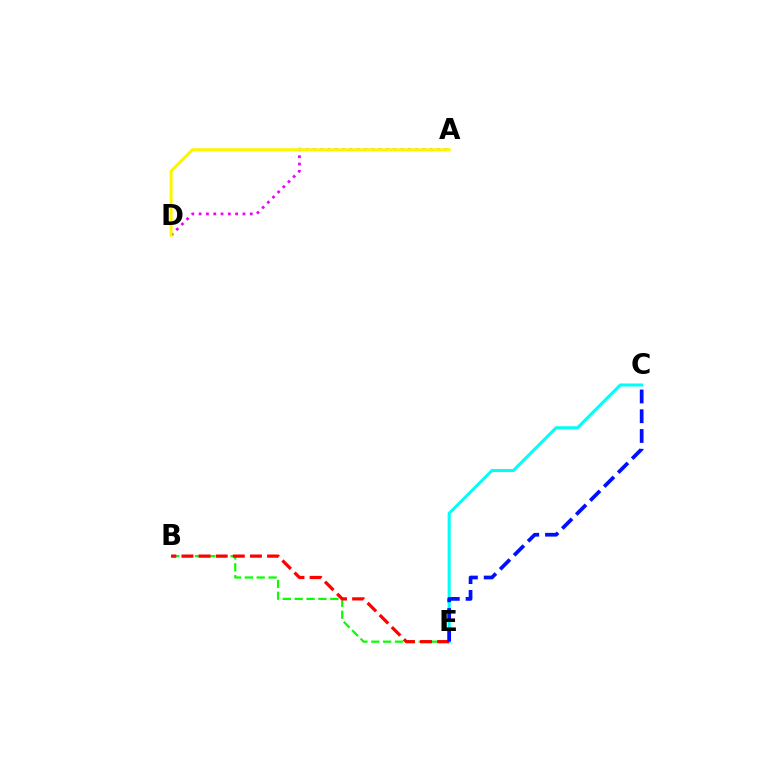{('C', 'E'): [{'color': '#00fff6', 'line_style': 'solid', 'thickness': 2.2}, {'color': '#0010ff', 'line_style': 'dashed', 'thickness': 2.68}], ('B', 'E'): [{'color': '#08ff00', 'line_style': 'dashed', 'thickness': 1.61}, {'color': '#ff0000', 'line_style': 'dashed', 'thickness': 2.33}], ('A', 'D'): [{'color': '#ee00ff', 'line_style': 'dotted', 'thickness': 1.98}, {'color': '#fcf500', 'line_style': 'solid', 'thickness': 2.17}]}